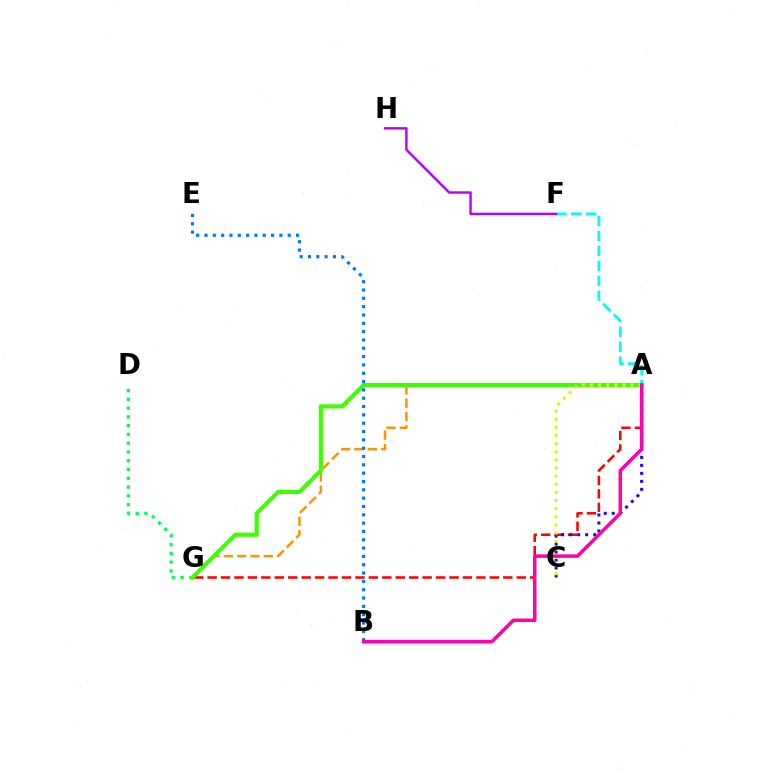{('A', 'G'): [{'color': '#ff9400', 'line_style': 'dashed', 'thickness': 1.81}, {'color': '#ff0000', 'line_style': 'dashed', 'thickness': 1.83}, {'color': '#3dff00', 'line_style': 'solid', 'thickness': 2.99}], ('D', 'G'): [{'color': '#00ff5c', 'line_style': 'dotted', 'thickness': 2.38}], ('A', 'C'): [{'color': '#2500ff', 'line_style': 'dotted', 'thickness': 2.17}, {'color': '#d1ff00', 'line_style': 'dotted', 'thickness': 2.21}], ('A', 'F'): [{'color': '#00fff6', 'line_style': 'dashed', 'thickness': 2.03}], ('B', 'E'): [{'color': '#0074ff', 'line_style': 'dotted', 'thickness': 2.26}], ('F', 'H'): [{'color': '#b900ff', 'line_style': 'solid', 'thickness': 1.75}], ('A', 'B'): [{'color': '#ff00ac', 'line_style': 'solid', 'thickness': 2.52}]}